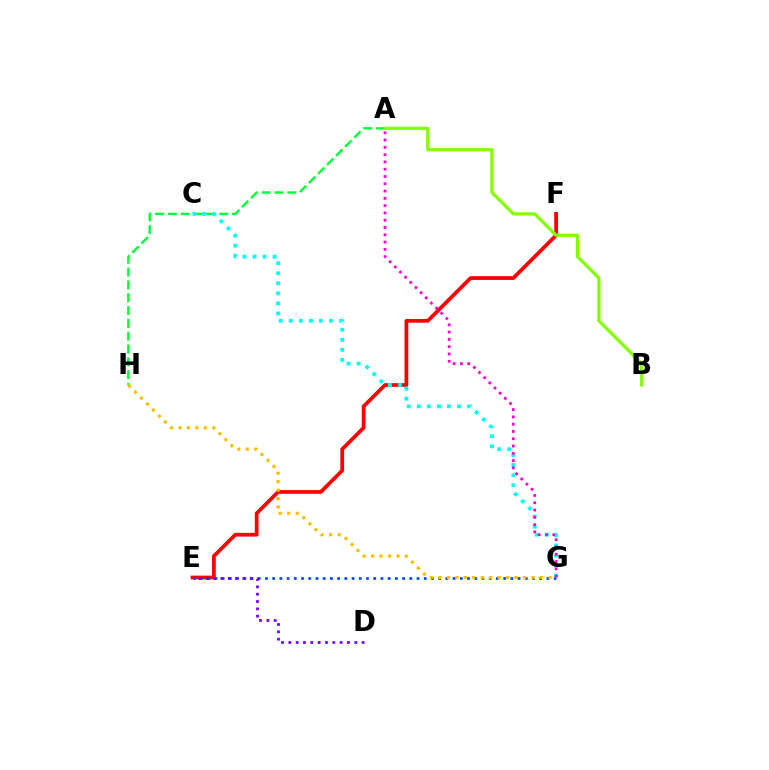{('E', 'F'): [{'color': '#ff0000', 'line_style': 'solid', 'thickness': 2.68}], ('E', 'G'): [{'color': '#004bff', 'line_style': 'dotted', 'thickness': 1.96}], ('A', 'H'): [{'color': '#00ff39', 'line_style': 'dashed', 'thickness': 1.74}], ('C', 'G'): [{'color': '#00fff6', 'line_style': 'dotted', 'thickness': 2.73}], ('A', 'G'): [{'color': '#ff00cf', 'line_style': 'dotted', 'thickness': 1.98}], ('D', 'E'): [{'color': '#7200ff', 'line_style': 'dotted', 'thickness': 1.99}], ('G', 'H'): [{'color': '#ffbd00', 'line_style': 'dotted', 'thickness': 2.3}], ('A', 'B'): [{'color': '#84ff00', 'line_style': 'solid', 'thickness': 2.33}]}